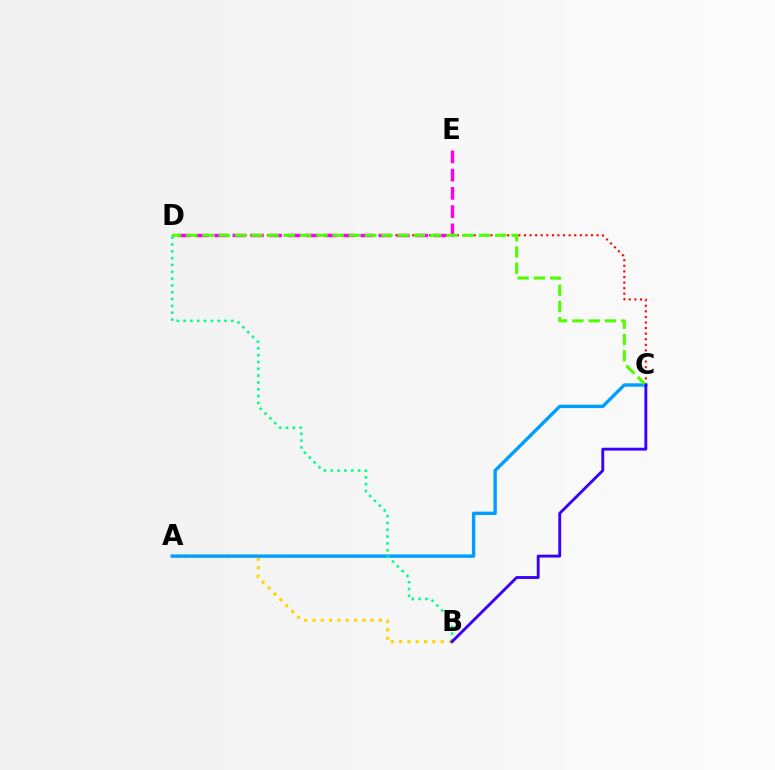{('C', 'D'): [{'color': '#ff0000', 'line_style': 'dotted', 'thickness': 1.52}, {'color': '#4fff00', 'line_style': 'dashed', 'thickness': 2.21}], ('A', 'B'): [{'color': '#ffd500', 'line_style': 'dotted', 'thickness': 2.26}], ('A', 'C'): [{'color': '#009eff', 'line_style': 'solid', 'thickness': 2.42}], ('D', 'E'): [{'color': '#ff00ed', 'line_style': 'dashed', 'thickness': 2.48}], ('B', 'D'): [{'color': '#00ff86', 'line_style': 'dotted', 'thickness': 1.85}], ('B', 'C'): [{'color': '#3700ff', 'line_style': 'solid', 'thickness': 2.07}]}